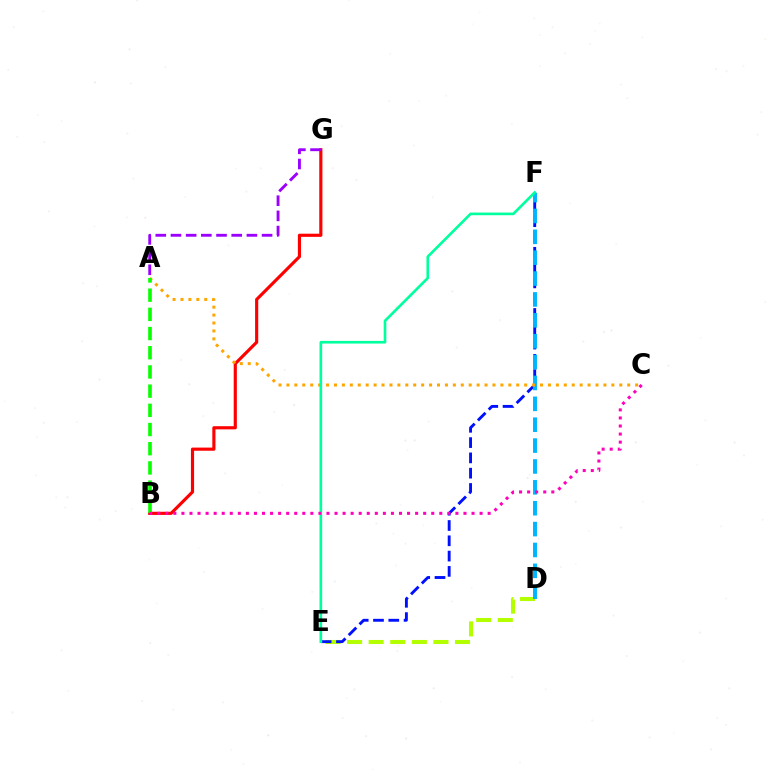{('D', 'E'): [{'color': '#b3ff00', 'line_style': 'dashed', 'thickness': 2.93}], ('E', 'F'): [{'color': '#0010ff', 'line_style': 'dashed', 'thickness': 2.08}, {'color': '#00ff9d', 'line_style': 'solid', 'thickness': 1.91}], ('D', 'F'): [{'color': '#00b5ff', 'line_style': 'dashed', 'thickness': 2.84}], ('B', 'G'): [{'color': '#ff0000', 'line_style': 'solid', 'thickness': 2.27}], ('A', 'C'): [{'color': '#ffa500', 'line_style': 'dotted', 'thickness': 2.15}], ('A', 'G'): [{'color': '#9b00ff', 'line_style': 'dashed', 'thickness': 2.06}], ('A', 'B'): [{'color': '#08ff00', 'line_style': 'dashed', 'thickness': 2.61}], ('B', 'C'): [{'color': '#ff00bd', 'line_style': 'dotted', 'thickness': 2.19}]}